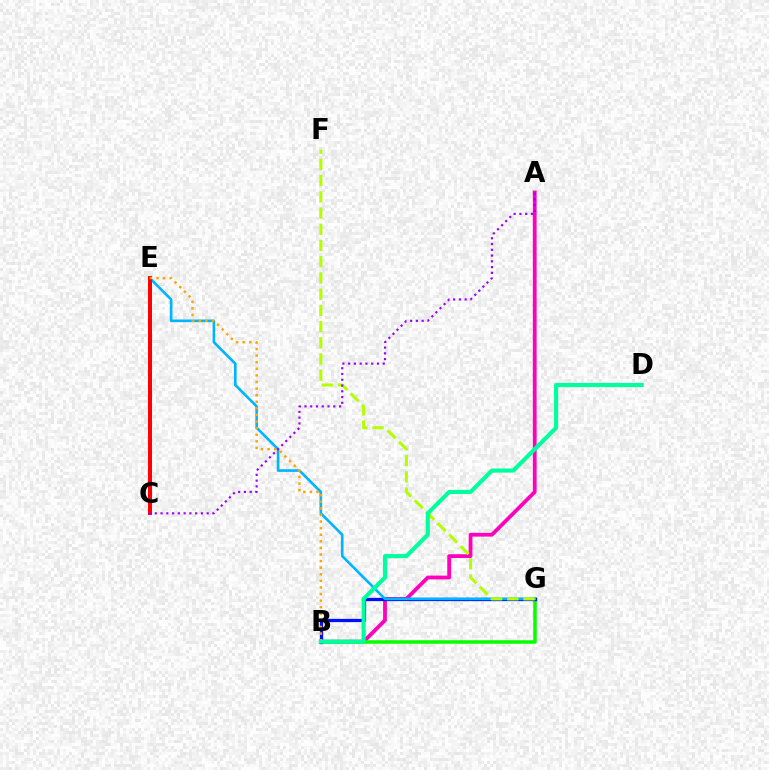{('A', 'B'): [{'color': '#ff00bd', 'line_style': 'solid', 'thickness': 2.73}], ('B', 'G'): [{'color': '#08ff00', 'line_style': 'solid', 'thickness': 2.55}, {'color': '#0010ff', 'line_style': 'solid', 'thickness': 2.35}], ('E', 'G'): [{'color': '#00b5ff', 'line_style': 'solid', 'thickness': 1.89}], ('C', 'E'): [{'color': '#ff0000', 'line_style': 'solid', 'thickness': 2.87}], ('B', 'E'): [{'color': '#ffa500', 'line_style': 'dotted', 'thickness': 1.79}], ('F', 'G'): [{'color': '#b3ff00', 'line_style': 'dashed', 'thickness': 2.2}], ('A', 'C'): [{'color': '#9b00ff', 'line_style': 'dotted', 'thickness': 1.57}], ('B', 'D'): [{'color': '#00ff9d', 'line_style': 'solid', 'thickness': 2.96}]}